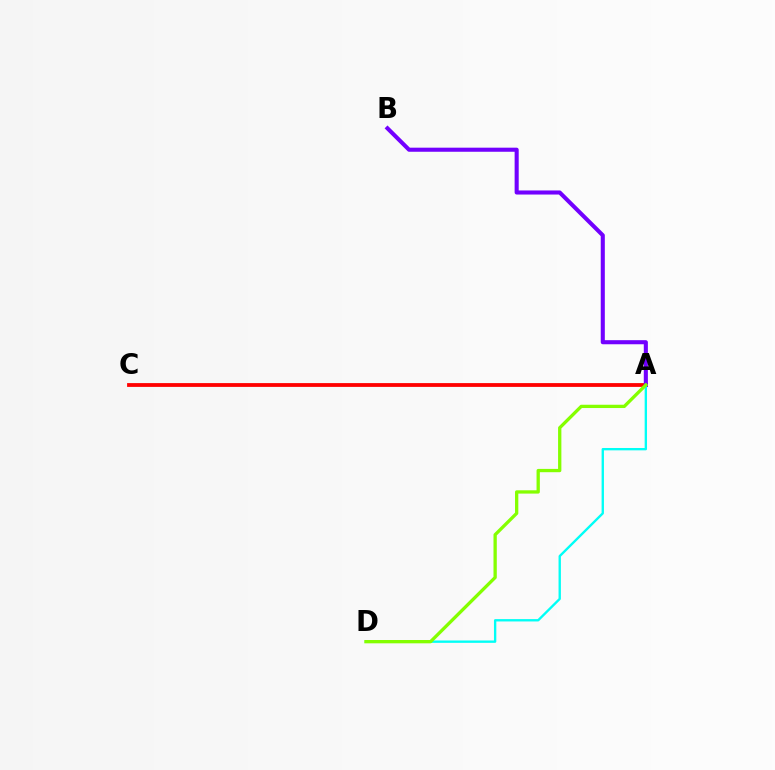{('A', 'C'): [{'color': '#ff0000', 'line_style': 'solid', 'thickness': 2.73}], ('A', 'B'): [{'color': '#7200ff', 'line_style': 'solid', 'thickness': 2.94}], ('A', 'D'): [{'color': '#00fff6', 'line_style': 'solid', 'thickness': 1.7}, {'color': '#84ff00', 'line_style': 'solid', 'thickness': 2.37}]}